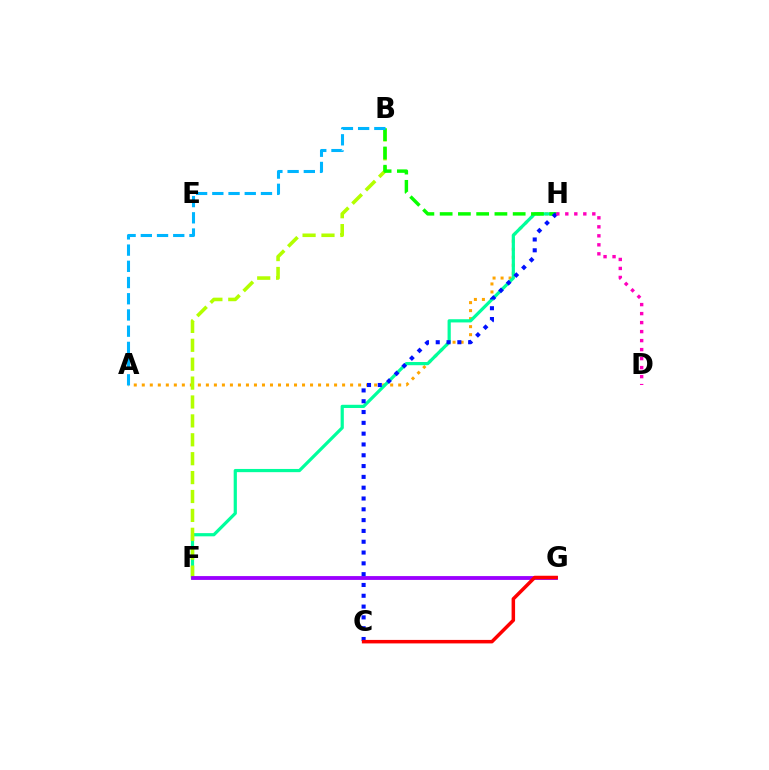{('A', 'H'): [{'color': '#ffa500', 'line_style': 'dotted', 'thickness': 2.18}], ('F', 'H'): [{'color': '#00ff9d', 'line_style': 'solid', 'thickness': 2.31}], ('B', 'F'): [{'color': '#b3ff00', 'line_style': 'dashed', 'thickness': 2.57}], ('B', 'H'): [{'color': '#08ff00', 'line_style': 'dashed', 'thickness': 2.48}], ('F', 'G'): [{'color': '#9b00ff', 'line_style': 'solid', 'thickness': 2.76}], ('A', 'B'): [{'color': '#00b5ff', 'line_style': 'dashed', 'thickness': 2.2}], ('C', 'H'): [{'color': '#0010ff', 'line_style': 'dotted', 'thickness': 2.94}], ('D', 'H'): [{'color': '#ff00bd', 'line_style': 'dotted', 'thickness': 2.45}], ('C', 'G'): [{'color': '#ff0000', 'line_style': 'solid', 'thickness': 2.52}]}